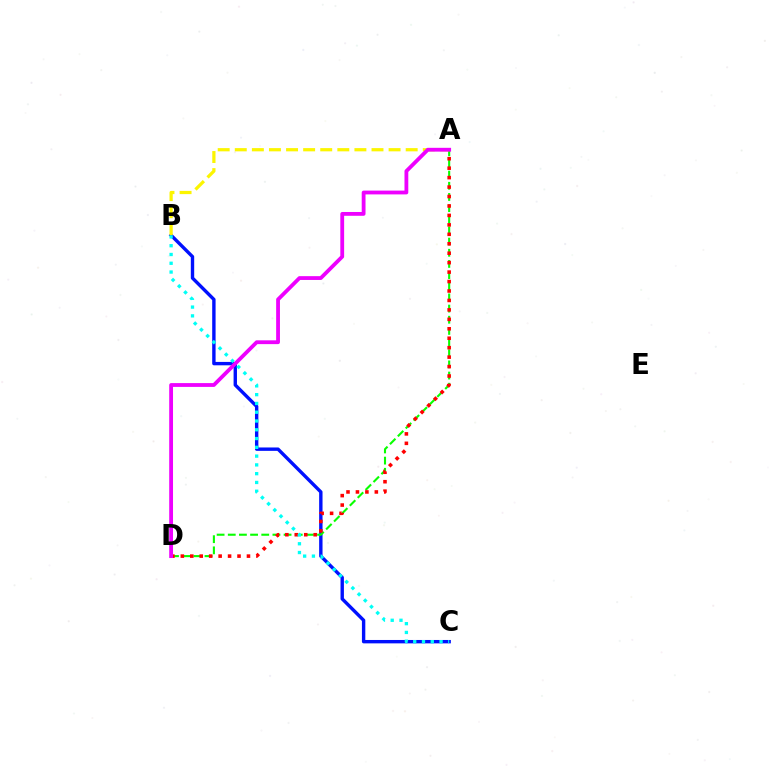{('B', 'C'): [{'color': '#0010ff', 'line_style': 'solid', 'thickness': 2.44}, {'color': '#00fff6', 'line_style': 'dotted', 'thickness': 2.39}], ('A', 'D'): [{'color': '#08ff00', 'line_style': 'dashed', 'thickness': 1.52}, {'color': '#ff0000', 'line_style': 'dotted', 'thickness': 2.57}, {'color': '#ee00ff', 'line_style': 'solid', 'thickness': 2.74}], ('A', 'B'): [{'color': '#fcf500', 'line_style': 'dashed', 'thickness': 2.32}]}